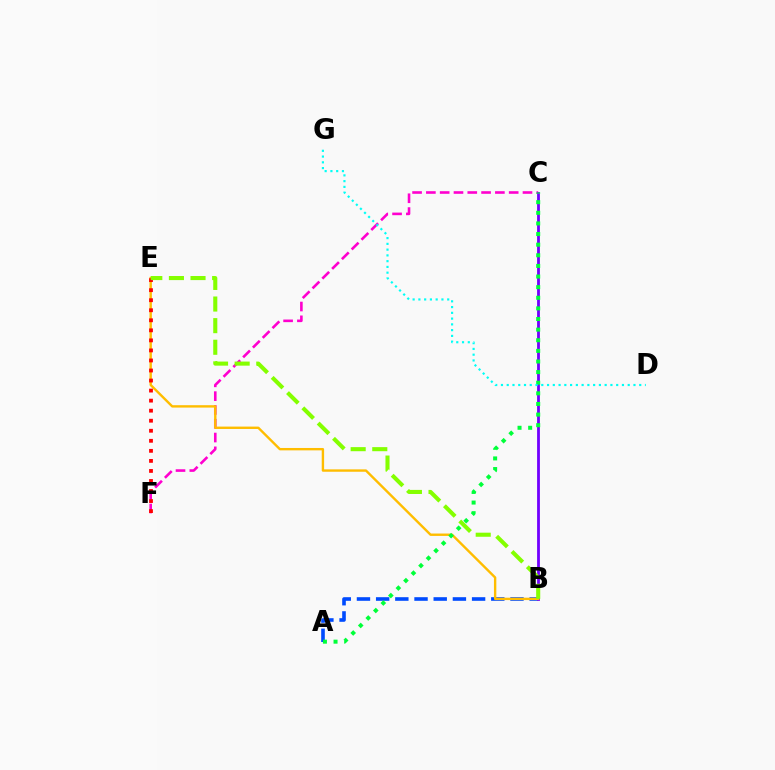{('C', 'F'): [{'color': '#ff00cf', 'line_style': 'dashed', 'thickness': 1.87}], ('A', 'B'): [{'color': '#004bff', 'line_style': 'dashed', 'thickness': 2.61}], ('B', 'C'): [{'color': '#7200ff', 'line_style': 'solid', 'thickness': 2.02}], ('B', 'E'): [{'color': '#ffbd00', 'line_style': 'solid', 'thickness': 1.72}, {'color': '#84ff00', 'line_style': 'dashed', 'thickness': 2.94}], ('A', 'C'): [{'color': '#00ff39', 'line_style': 'dotted', 'thickness': 2.89}], ('E', 'F'): [{'color': '#ff0000', 'line_style': 'dotted', 'thickness': 2.73}], ('D', 'G'): [{'color': '#00fff6', 'line_style': 'dotted', 'thickness': 1.57}]}